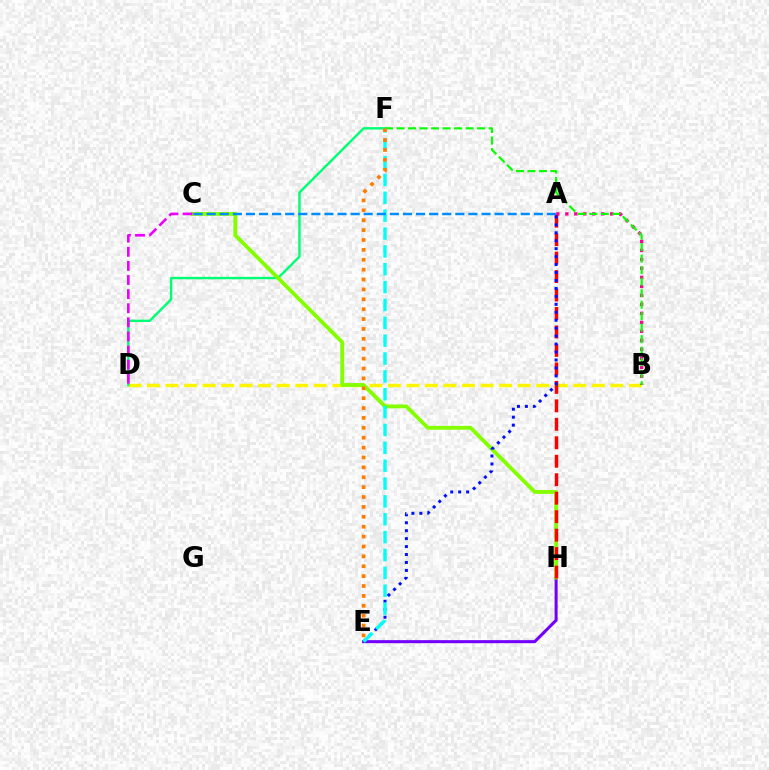{('B', 'D'): [{'color': '#fcf500', 'line_style': 'dashed', 'thickness': 2.52}], ('A', 'B'): [{'color': '#ff0094', 'line_style': 'dotted', 'thickness': 2.44}], ('D', 'F'): [{'color': '#00ff74', 'line_style': 'solid', 'thickness': 1.74}], ('E', 'H'): [{'color': '#7200ff', 'line_style': 'solid', 'thickness': 2.19}], ('C', 'H'): [{'color': '#84ff00', 'line_style': 'solid', 'thickness': 2.77}], ('C', 'D'): [{'color': '#ee00ff', 'line_style': 'dashed', 'thickness': 1.92}], ('A', 'H'): [{'color': '#ff0000', 'line_style': 'dashed', 'thickness': 2.51}], ('A', 'E'): [{'color': '#0010ff', 'line_style': 'dotted', 'thickness': 2.16}], ('B', 'F'): [{'color': '#08ff00', 'line_style': 'dashed', 'thickness': 1.56}], ('E', 'F'): [{'color': '#00fff6', 'line_style': 'dashed', 'thickness': 2.43}, {'color': '#ff7c00', 'line_style': 'dotted', 'thickness': 2.69}], ('A', 'C'): [{'color': '#008cff', 'line_style': 'dashed', 'thickness': 1.78}]}